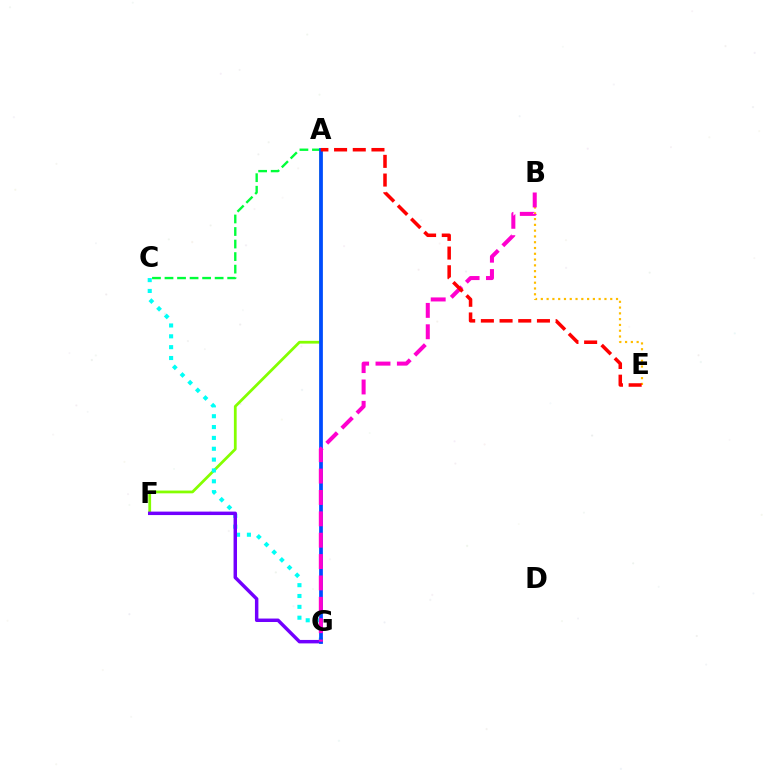{('A', 'F'): [{'color': '#84ff00', 'line_style': 'solid', 'thickness': 1.99}], ('C', 'G'): [{'color': '#00fff6', 'line_style': 'dotted', 'thickness': 2.95}], ('A', 'C'): [{'color': '#00ff39', 'line_style': 'dashed', 'thickness': 1.7}], ('F', 'G'): [{'color': '#7200ff', 'line_style': 'solid', 'thickness': 2.49}], ('B', 'E'): [{'color': '#ffbd00', 'line_style': 'dotted', 'thickness': 1.57}], ('A', 'G'): [{'color': '#004bff', 'line_style': 'solid', 'thickness': 2.7}], ('B', 'G'): [{'color': '#ff00cf', 'line_style': 'dashed', 'thickness': 2.9}], ('A', 'E'): [{'color': '#ff0000', 'line_style': 'dashed', 'thickness': 2.54}]}